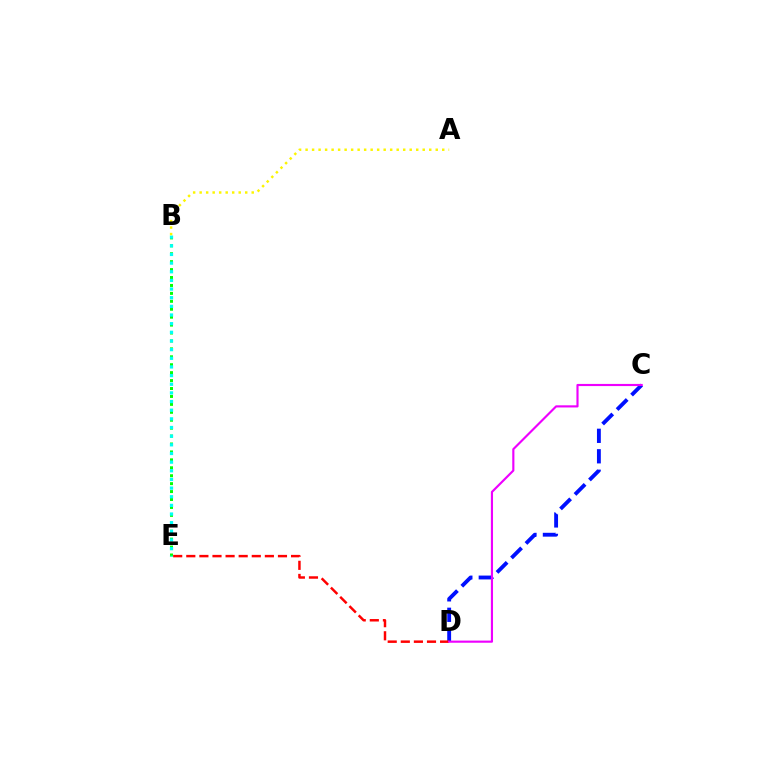{('B', 'E'): [{'color': '#08ff00', 'line_style': 'dotted', 'thickness': 2.15}, {'color': '#00fff6', 'line_style': 'dotted', 'thickness': 2.35}], ('C', 'D'): [{'color': '#0010ff', 'line_style': 'dashed', 'thickness': 2.78}, {'color': '#ee00ff', 'line_style': 'solid', 'thickness': 1.55}], ('A', 'B'): [{'color': '#fcf500', 'line_style': 'dotted', 'thickness': 1.77}], ('D', 'E'): [{'color': '#ff0000', 'line_style': 'dashed', 'thickness': 1.78}]}